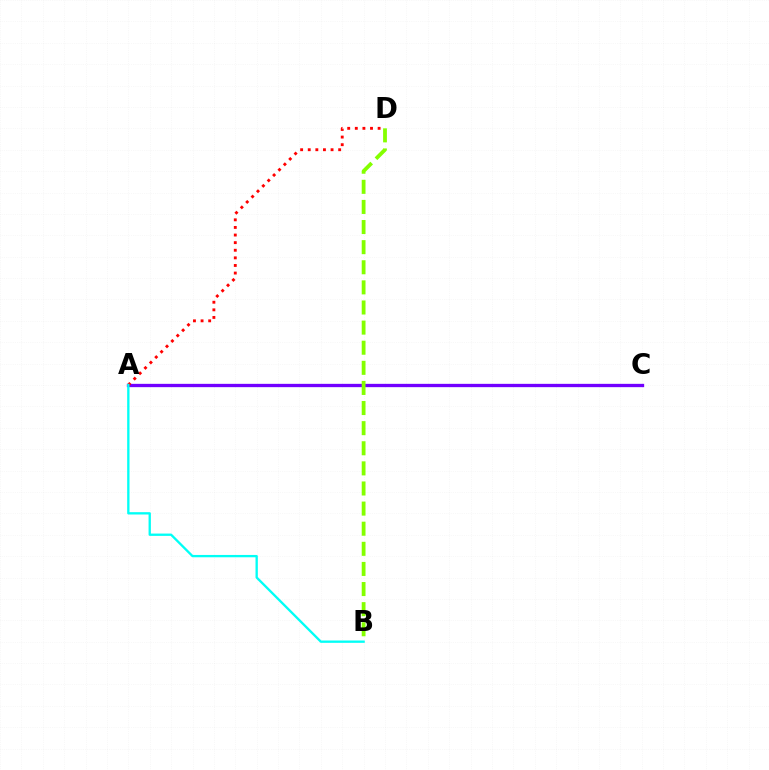{('A', 'C'): [{'color': '#7200ff', 'line_style': 'solid', 'thickness': 2.38}], ('A', 'D'): [{'color': '#ff0000', 'line_style': 'dotted', 'thickness': 2.07}], ('A', 'B'): [{'color': '#00fff6', 'line_style': 'solid', 'thickness': 1.68}], ('B', 'D'): [{'color': '#84ff00', 'line_style': 'dashed', 'thickness': 2.73}]}